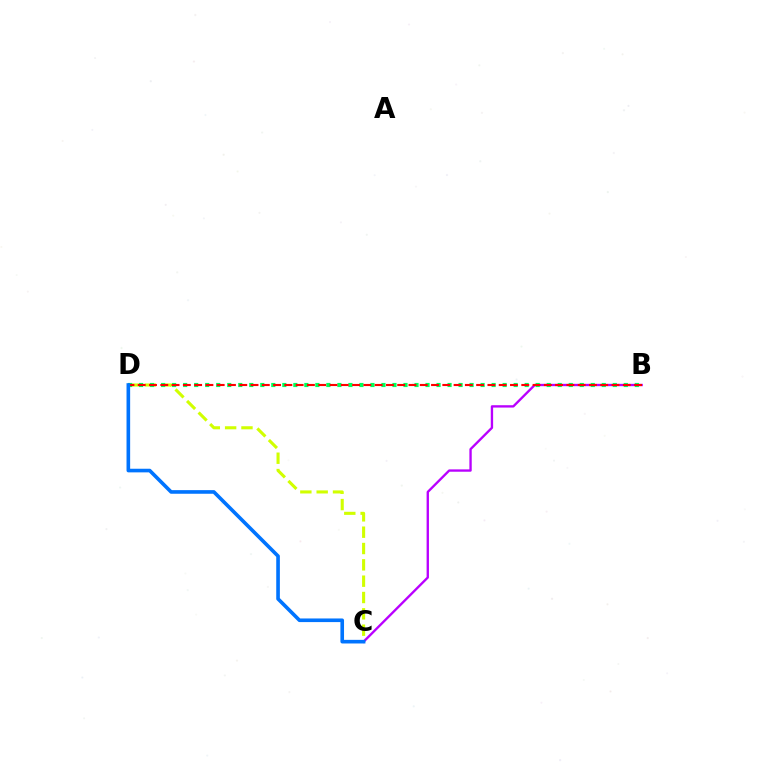{('C', 'D'): [{'color': '#d1ff00', 'line_style': 'dashed', 'thickness': 2.22}, {'color': '#0074ff', 'line_style': 'solid', 'thickness': 2.61}], ('B', 'C'): [{'color': '#b900ff', 'line_style': 'solid', 'thickness': 1.69}], ('B', 'D'): [{'color': '#00ff5c', 'line_style': 'dotted', 'thickness': 2.99}, {'color': '#ff0000', 'line_style': 'dashed', 'thickness': 1.53}]}